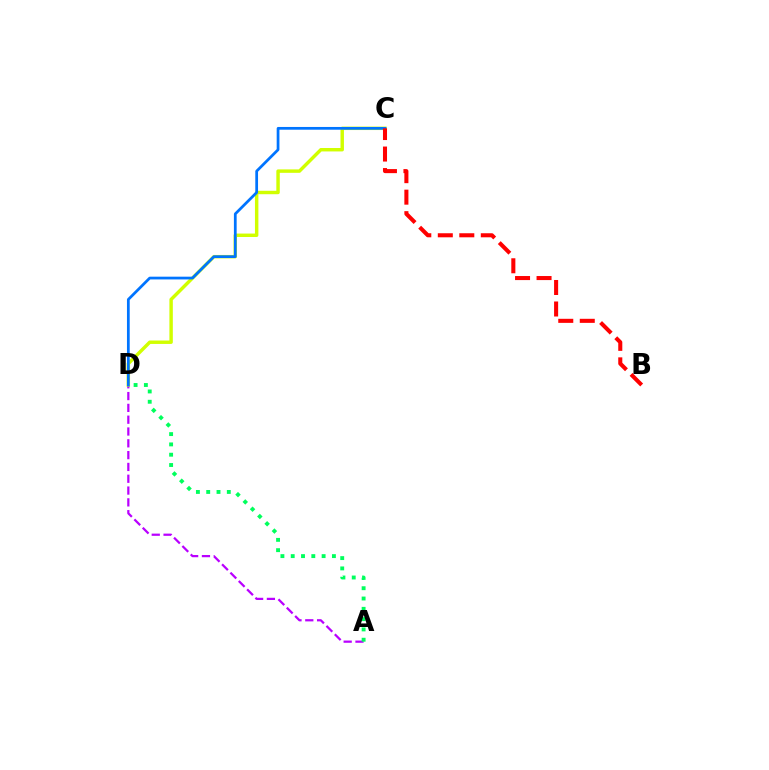{('A', 'D'): [{'color': '#b900ff', 'line_style': 'dashed', 'thickness': 1.6}, {'color': '#00ff5c', 'line_style': 'dotted', 'thickness': 2.8}], ('C', 'D'): [{'color': '#d1ff00', 'line_style': 'solid', 'thickness': 2.47}, {'color': '#0074ff', 'line_style': 'solid', 'thickness': 1.98}], ('B', 'C'): [{'color': '#ff0000', 'line_style': 'dashed', 'thickness': 2.92}]}